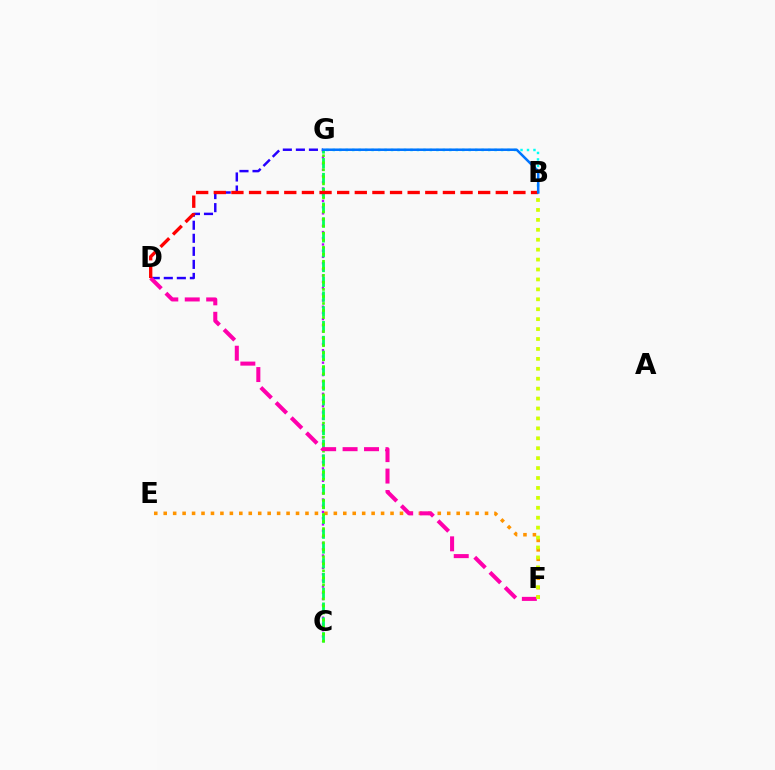{('B', 'G'): [{'color': '#00fff6', 'line_style': 'dotted', 'thickness': 1.76}, {'color': '#0074ff', 'line_style': 'solid', 'thickness': 1.81}], ('C', 'G'): [{'color': '#b900ff', 'line_style': 'dotted', 'thickness': 1.69}, {'color': '#00ff5c', 'line_style': 'dashed', 'thickness': 2.01}, {'color': '#3dff00', 'line_style': 'dotted', 'thickness': 1.91}], ('E', 'F'): [{'color': '#ff9400', 'line_style': 'dotted', 'thickness': 2.57}], ('D', 'G'): [{'color': '#2500ff', 'line_style': 'dashed', 'thickness': 1.77}], ('D', 'F'): [{'color': '#ff00ac', 'line_style': 'dashed', 'thickness': 2.91}], ('B', 'D'): [{'color': '#ff0000', 'line_style': 'dashed', 'thickness': 2.39}], ('B', 'F'): [{'color': '#d1ff00', 'line_style': 'dotted', 'thickness': 2.7}]}